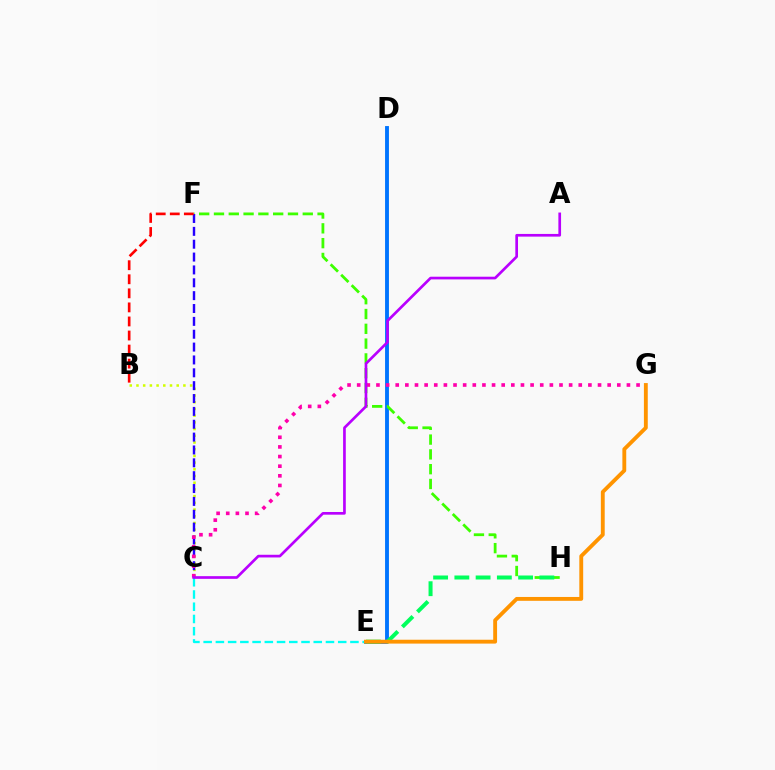{('D', 'E'): [{'color': '#0074ff', 'line_style': 'solid', 'thickness': 2.79}], ('F', 'H'): [{'color': '#3dff00', 'line_style': 'dashed', 'thickness': 2.01}], ('B', 'C'): [{'color': '#d1ff00', 'line_style': 'dotted', 'thickness': 1.82}], ('C', 'F'): [{'color': '#2500ff', 'line_style': 'dashed', 'thickness': 1.75}], ('E', 'H'): [{'color': '#00ff5c', 'line_style': 'dashed', 'thickness': 2.89}], ('C', 'E'): [{'color': '#00fff6', 'line_style': 'dashed', 'thickness': 1.66}], ('B', 'F'): [{'color': '#ff0000', 'line_style': 'dashed', 'thickness': 1.91}], ('C', 'G'): [{'color': '#ff00ac', 'line_style': 'dotted', 'thickness': 2.62}], ('E', 'G'): [{'color': '#ff9400', 'line_style': 'solid', 'thickness': 2.78}], ('A', 'C'): [{'color': '#b900ff', 'line_style': 'solid', 'thickness': 1.93}]}